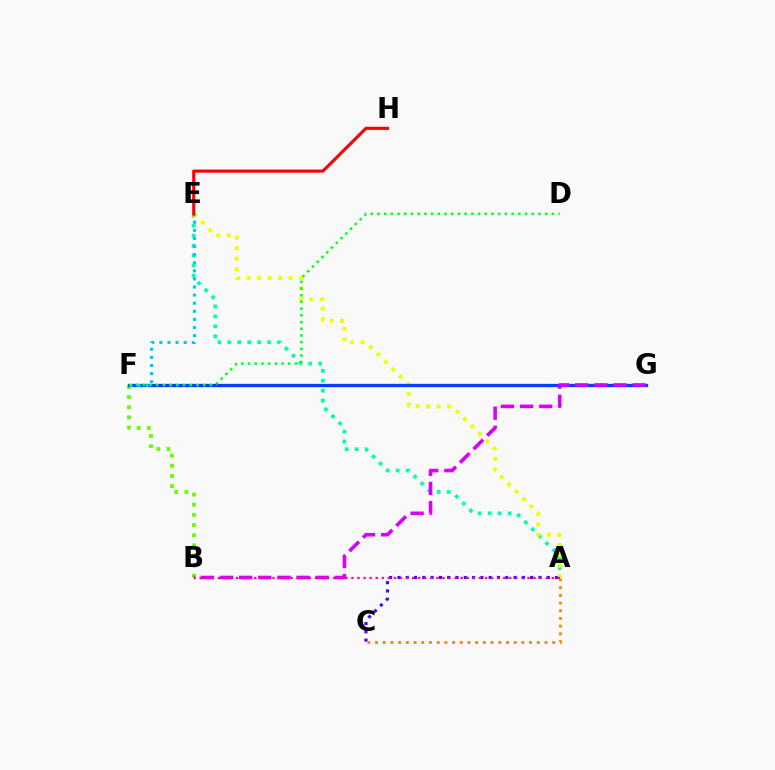{('B', 'F'): [{'color': '#66ff00', 'line_style': 'dotted', 'thickness': 2.76}], ('A', 'E'): [{'color': '#00ffaf', 'line_style': 'dotted', 'thickness': 2.71}, {'color': '#eeff00', 'line_style': 'dotted', 'thickness': 2.84}], ('A', 'C'): [{'color': '#4f00ff', 'line_style': 'dotted', 'thickness': 2.25}, {'color': '#ff8800', 'line_style': 'dotted', 'thickness': 2.09}], ('F', 'G'): [{'color': '#003fff', 'line_style': 'solid', 'thickness': 2.36}], ('E', 'F'): [{'color': '#00c7ff', 'line_style': 'dotted', 'thickness': 2.2}], ('D', 'F'): [{'color': '#00ff27', 'line_style': 'dotted', 'thickness': 1.82}], ('B', 'G'): [{'color': '#d600ff', 'line_style': 'dashed', 'thickness': 2.6}], ('E', 'H'): [{'color': '#ff0000', 'line_style': 'solid', 'thickness': 2.25}], ('A', 'B'): [{'color': '#ff00a0', 'line_style': 'dotted', 'thickness': 1.65}]}